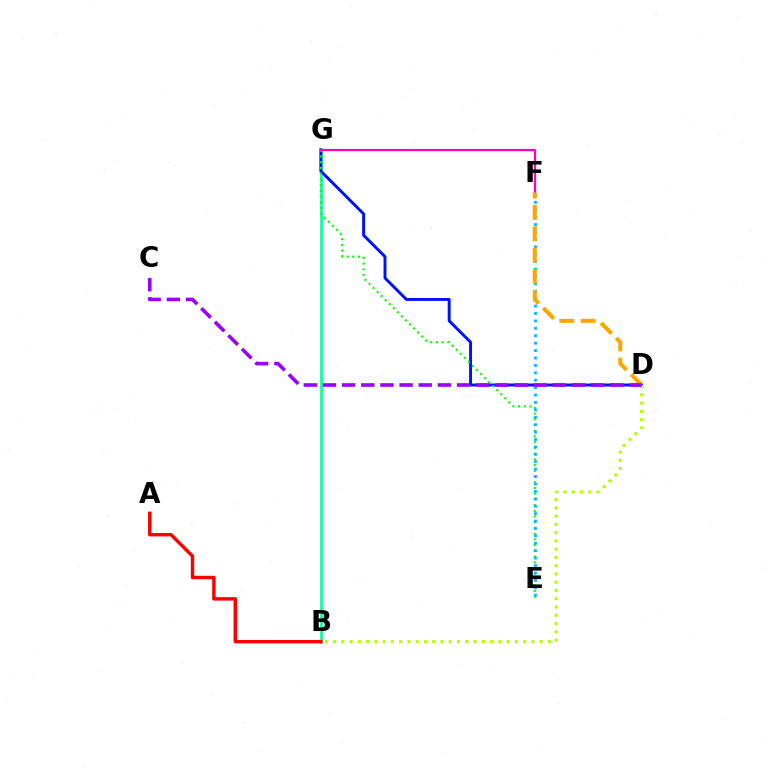{('B', 'G'): [{'color': '#00ff9d', 'line_style': 'solid', 'thickness': 1.89}], ('D', 'G'): [{'color': '#0010ff', 'line_style': 'solid', 'thickness': 2.11}], ('E', 'G'): [{'color': '#08ff00', 'line_style': 'dotted', 'thickness': 1.55}], ('E', 'F'): [{'color': '#00b5ff', 'line_style': 'dotted', 'thickness': 2.01}], ('B', 'D'): [{'color': '#b3ff00', 'line_style': 'dotted', 'thickness': 2.25}], ('F', 'G'): [{'color': '#ff00bd', 'line_style': 'solid', 'thickness': 1.59}], ('D', 'F'): [{'color': '#ffa500', 'line_style': 'dashed', 'thickness': 2.9}], ('C', 'D'): [{'color': '#9b00ff', 'line_style': 'dashed', 'thickness': 2.6}], ('A', 'B'): [{'color': '#ff0000', 'line_style': 'solid', 'thickness': 2.47}]}